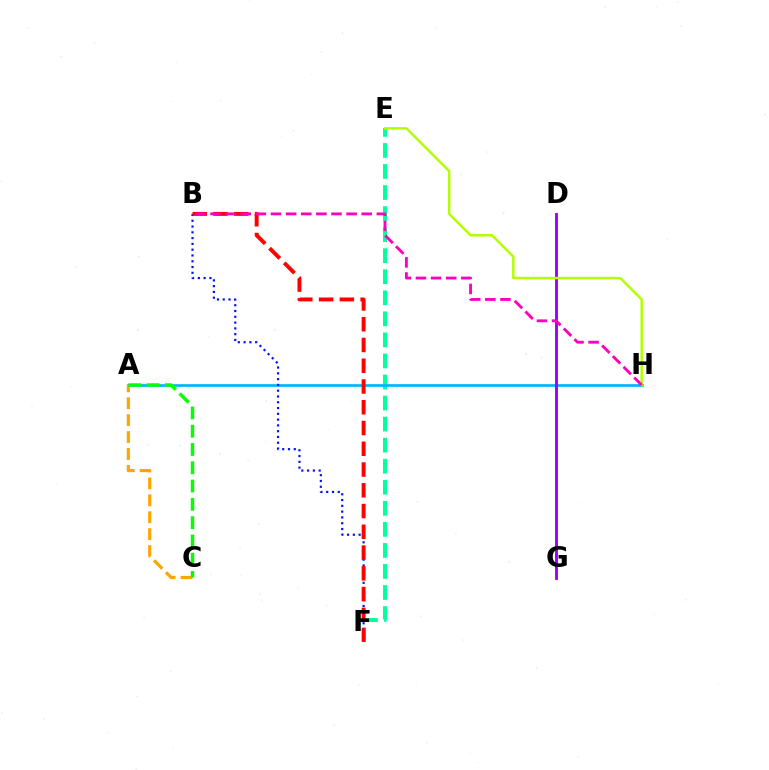{('E', 'F'): [{'color': '#00ff9d', 'line_style': 'dashed', 'thickness': 2.86}], ('A', 'H'): [{'color': '#00b5ff', 'line_style': 'solid', 'thickness': 1.93}], ('A', 'C'): [{'color': '#ffa500', 'line_style': 'dashed', 'thickness': 2.3}, {'color': '#08ff00', 'line_style': 'dashed', 'thickness': 2.48}], ('B', 'F'): [{'color': '#0010ff', 'line_style': 'dotted', 'thickness': 1.57}, {'color': '#ff0000', 'line_style': 'dashed', 'thickness': 2.82}], ('D', 'G'): [{'color': '#9b00ff', 'line_style': 'solid', 'thickness': 2.07}], ('E', 'H'): [{'color': '#b3ff00', 'line_style': 'solid', 'thickness': 1.78}], ('B', 'H'): [{'color': '#ff00bd', 'line_style': 'dashed', 'thickness': 2.05}]}